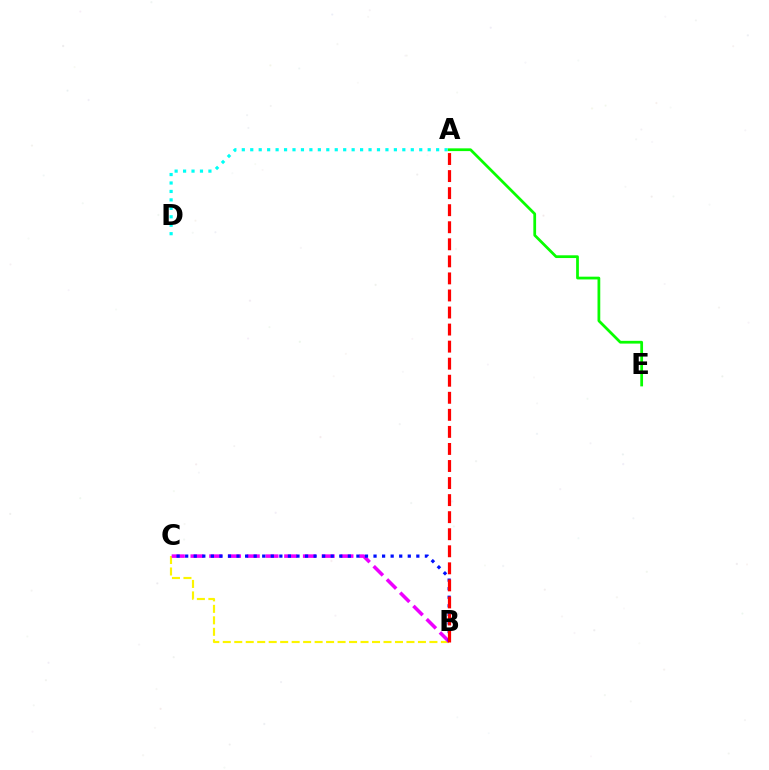{('B', 'C'): [{'color': '#fcf500', 'line_style': 'dashed', 'thickness': 1.56}, {'color': '#ee00ff', 'line_style': 'dashed', 'thickness': 2.55}, {'color': '#0010ff', 'line_style': 'dotted', 'thickness': 2.33}], ('A', 'B'): [{'color': '#ff0000', 'line_style': 'dashed', 'thickness': 2.32}], ('A', 'D'): [{'color': '#00fff6', 'line_style': 'dotted', 'thickness': 2.3}], ('A', 'E'): [{'color': '#08ff00', 'line_style': 'solid', 'thickness': 1.98}]}